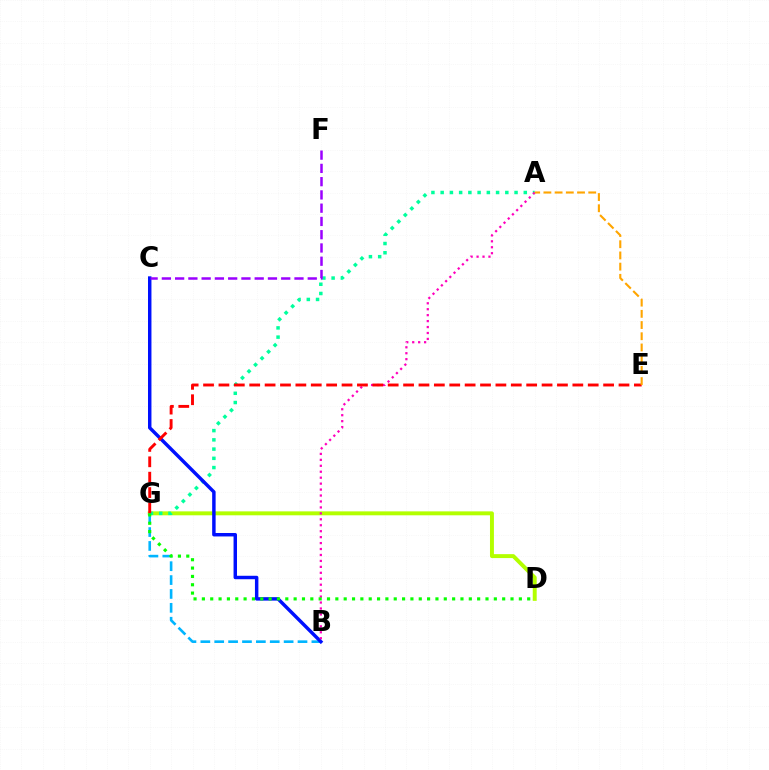{('D', 'G'): [{'color': '#b3ff00', 'line_style': 'solid', 'thickness': 2.83}, {'color': '#08ff00', 'line_style': 'dotted', 'thickness': 2.27}], ('B', 'G'): [{'color': '#00b5ff', 'line_style': 'dashed', 'thickness': 1.89}], ('A', 'G'): [{'color': '#00ff9d', 'line_style': 'dotted', 'thickness': 2.51}], ('B', 'C'): [{'color': '#0010ff', 'line_style': 'solid', 'thickness': 2.49}], ('C', 'F'): [{'color': '#9b00ff', 'line_style': 'dashed', 'thickness': 1.8}], ('A', 'B'): [{'color': '#ff00bd', 'line_style': 'dotted', 'thickness': 1.62}], ('E', 'G'): [{'color': '#ff0000', 'line_style': 'dashed', 'thickness': 2.09}], ('A', 'E'): [{'color': '#ffa500', 'line_style': 'dashed', 'thickness': 1.52}]}